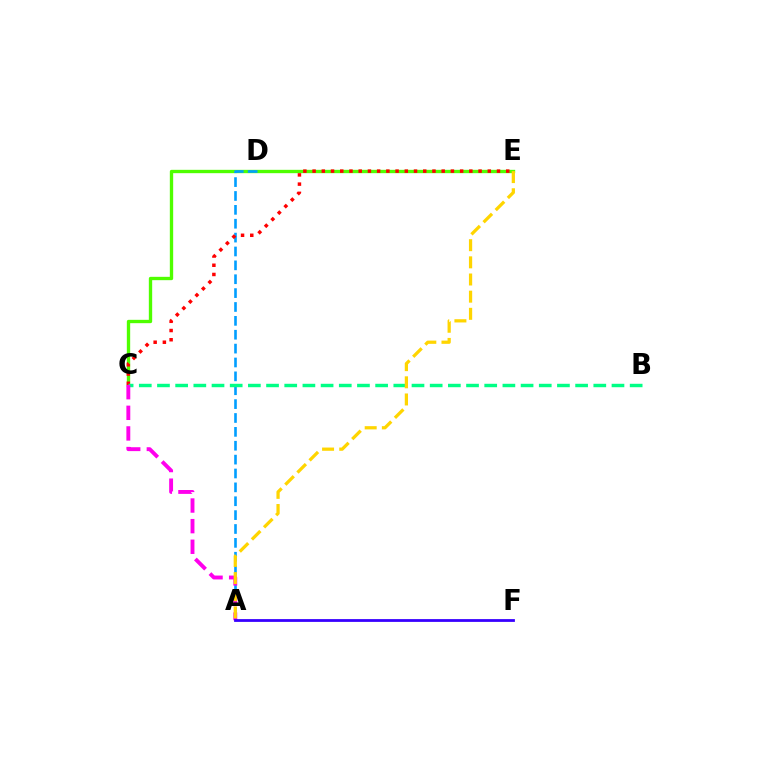{('C', 'E'): [{'color': '#4fff00', 'line_style': 'solid', 'thickness': 2.41}, {'color': '#ff0000', 'line_style': 'dotted', 'thickness': 2.51}], ('A', 'D'): [{'color': '#009eff', 'line_style': 'dashed', 'thickness': 1.89}], ('B', 'C'): [{'color': '#00ff86', 'line_style': 'dashed', 'thickness': 2.47}], ('A', 'C'): [{'color': '#ff00ed', 'line_style': 'dashed', 'thickness': 2.8}], ('A', 'E'): [{'color': '#ffd500', 'line_style': 'dashed', 'thickness': 2.33}], ('A', 'F'): [{'color': '#3700ff', 'line_style': 'solid', 'thickness': 2.01}]}